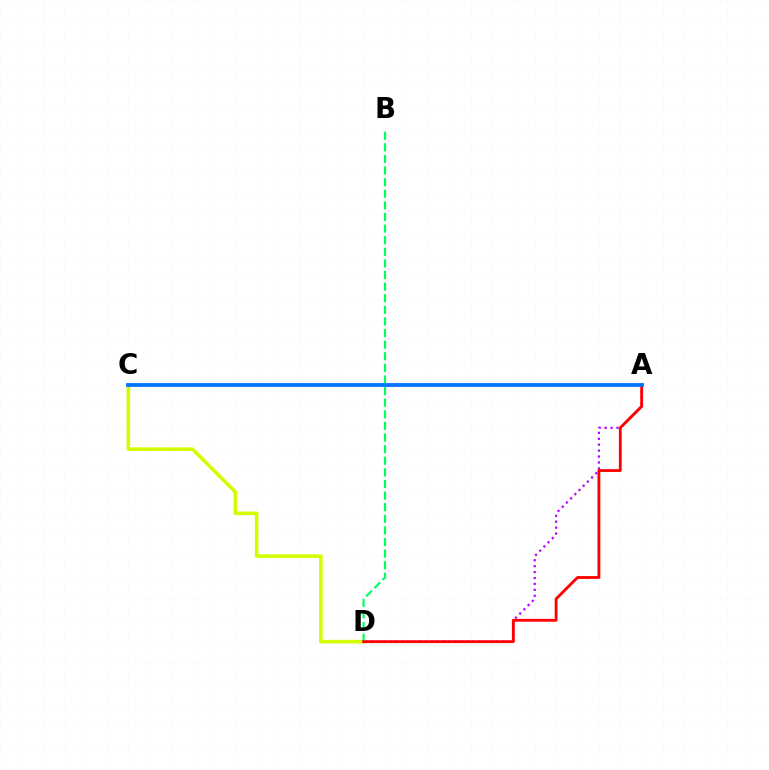{('A', 'D'): [{'color': '#b900ff', 'line_style': 'dotted', 'thickness': 1.61}, {'color': '#ff0000', 'line_style': 'solid', 'thickness': 2.05}], ('C', 'D'): [{'color': '#d1ff00', 'line_style': 'solid', 'thickness': 2.59}], ('B', 'D'): [{'color': '#00ff5c', 'line_style': 'dashed', 'thickness': 1.58}], ('A', 'C'): [{'color': '#0074ff', 'line_style': 'solid', 'thickness': 2.73}]}